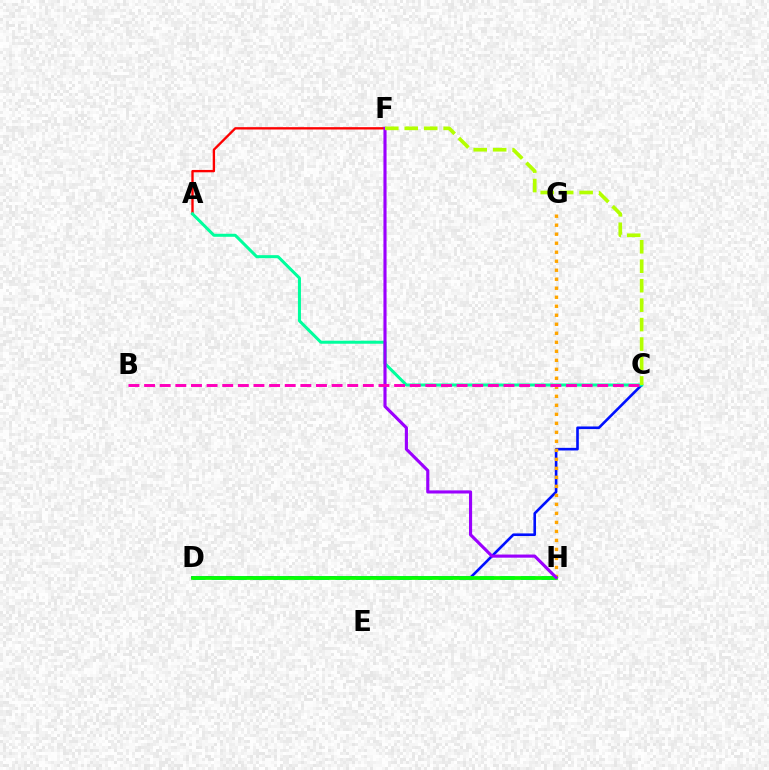{('C', 'D'): [{'color': '#0010ff', 'line_style': 'solid', 'thickness': 1.89}], ('D', 'H'): [{'color': '#00b5ff', 'line_style': 'dashed', 'thickness': 2.8}, {'color': '#08ff00', 'line_style': 'solid', 'thickness': 2.7}], ('A', 'F'): [{'color': '#ff0000', 'line_style': 'solid', 'thickness': 1.69}], ('G', 'H'): [{'color': '#ffa500', 'line_style': 'dotted', 'thickness': 2.45}], ('A', 'C'): [{'color': '#00ff9d', 'line_style': 'solid', 'thickness': 2.18}], ('F', 'H'): [{'color': '#9b00ff', 'line_style': 'solid', 'thickness': 2.25}], ('B', 'C'): [{'color': '#ff00bd', 'line_style': 'dashed', 'thickness': 2.12}], ('C', 'F'): [{'color': '#b3ff00', 'line_style': 'dashed', 'thickness': 2.64}]}